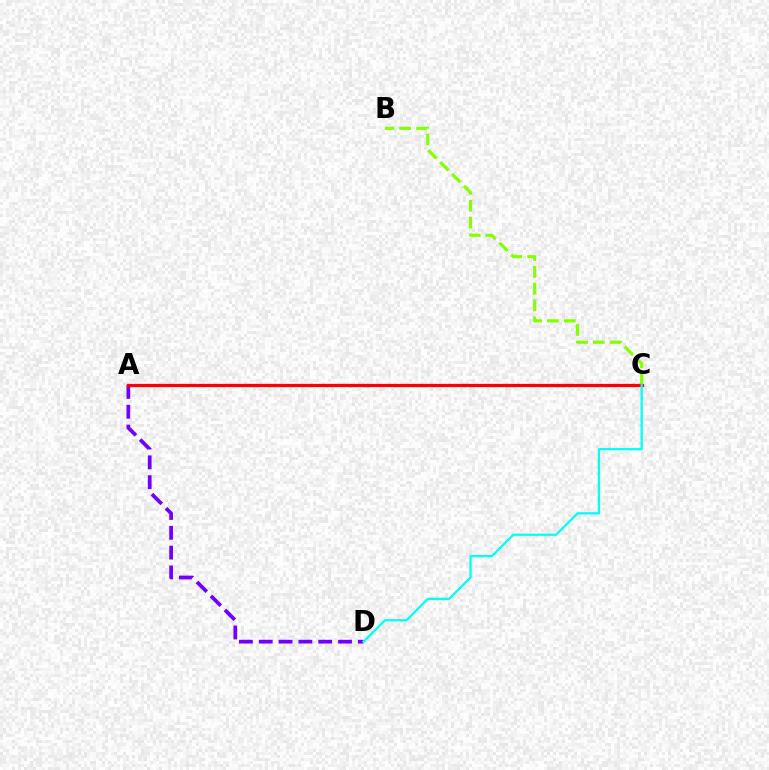{('A', 'D'): [{'color': '#7200ff', 'line_style': 'dashed', 'thickness': 2.69}], ('B', 'C'): [{'color': '#84ff00', 'line_style': 'dashed', 'thickness': 2.28}], ('A', 'C'): [{'color': '#ff0000', 'line_style': 'solid', 'thickness': 2.32}], ('C', 'D'): [{'color': '#00fff6', 'line_style': 'solid', 'thickness': 1.63}]}